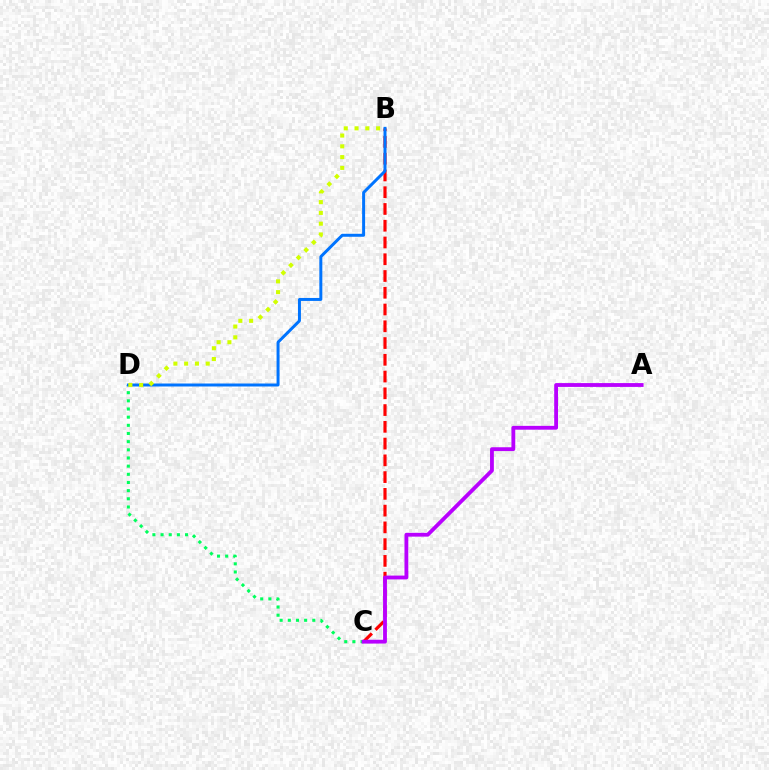{('C', 'D'): [{'color': '#00ff5c', 'line_style': 'dotted', 'thickness': 2.22}], ('B', 'C'): [{'color': '#ff0000', 'line_style': 'dashed', 'thickness': 2.28}], ('B', 'D'): [{'color': '#0074ff', 'line_style': 'solid', 'thickness': 2.14}, {'color': '#d1ff00', 'line_style': 'dotted', 'thickness': 2.93}], ('A', 'C'): [{'color': '#b900ff', 'line_style': 'solid', 'thickness': 2.75}]}